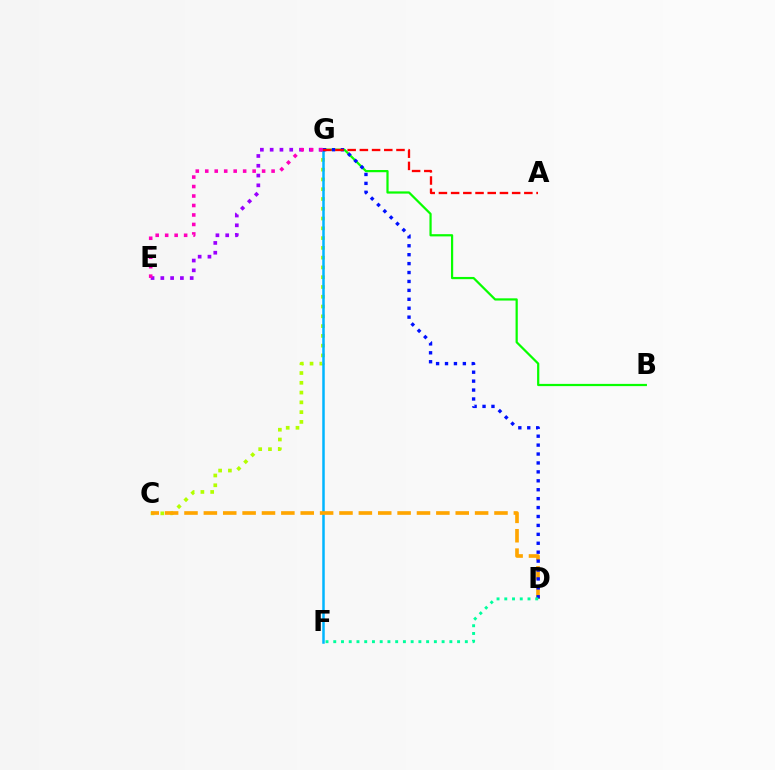{('C', 'G'): [{'color': '#b3ff00', 'line_style': 'dotted', 'thickness': 2.66}], ('E', 'G'): [{'color': '#9b00ff', 'line_style': 'dotted', 'thickness': 2.66}, {'color': '#ff00bd', 'line_style': 'dotted', 'thickness': 2.57}], ('F', 'G'): [{'color': '#00b5ff', 'line_style': 'solid', 'thickness': 1.8}], ('C', 'D'): [{'color': '#ffa500', 'line_style': 'dashed', 'thickness': 2.63}], ('B', 'G'): [{'color': '#08ff00', 'line_style': 'solid', 'thickness': 1.6}], ('D', 'G'): [{'color': '#0010ff', 'line_style': 'dotted', 'thickness': 2.42}], ('D', 'F'): [{'color': '#00ff9d', 'line_style': 'dotted', 'thickness': 2.1}], ('A', 'G'): [{'color': '#ff0000', 'line_style': 'dashed', 'thickness': 1.66}]}